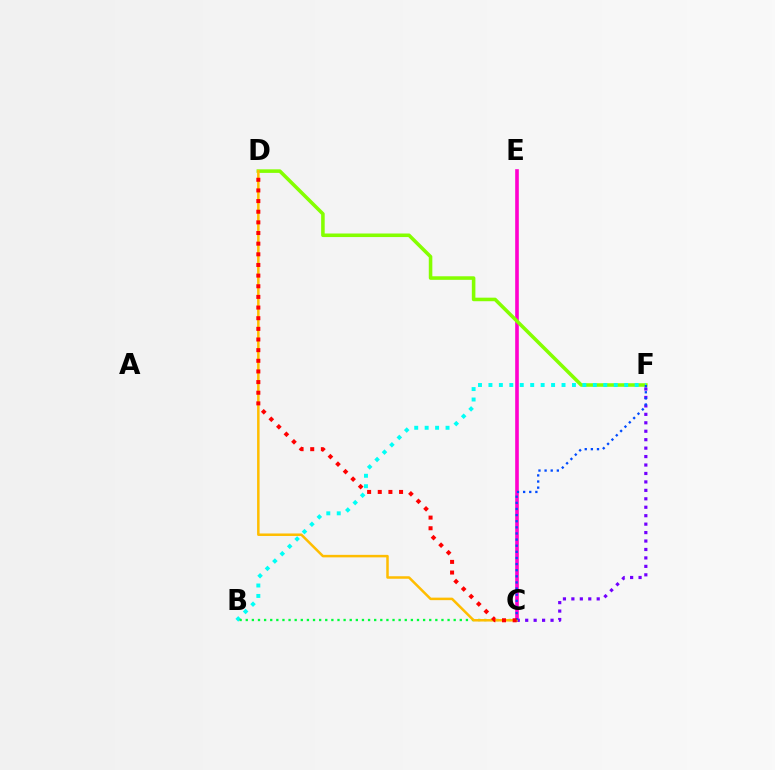{('C', 'E'): [{'color': '#ff00cf', 'line_style': 'solid', 'thickness': 2.61}], ('D', 'F'): [{'color': '#84ff00', 'line_style': 'solid', 'thickness': 2.56}], ('C', 'F'): [{'color': '#7200ff', 'line_style': 'dotted', 'thickness': 2.29}, {'color': '#004bff', 'line_style': 'dotted', 'thickness': 1.66}], ('B', 'F'): [{'color': '#00fff6', 'line_style': 'dotted', 'thickness': 2.84}], ('B', 'C'): [{'color': '#00ff39', 'line_style': 'dotted', 'thickness': 1.66}], ('C', 'D'): [{'color': '#ffbd00', 'line_style': 'solid', 'thickness': 1.81}, {'color': '#ff0000', 'line_style': 'dotted', 'thickness': 2.89}]}